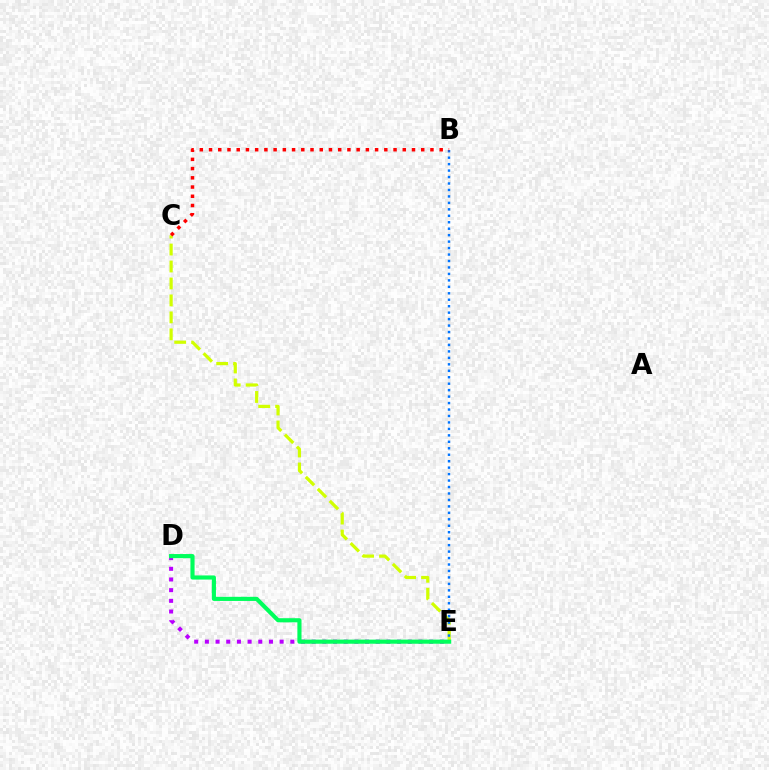{('C', 'E'): [{'color': '#d1ff00', 'line_style': 'dashed', 'thickness': 2.3}], ('B', 'E'): [{'color': '#0074ff', 'line_style': 'dotted', 'thickness': 1.75}], ('D', 'E'): [{'color': '#b900ff', 'line_style': 'dotted', 'thickness': 2.9}, {'color': '#00ff5c', 'line_style': 'solid', 'thickness': 2.97}], ('B', 'C'): [{'color': '#ff0000', 'line_style': 'dotted', 'thickness': 2.51}]}